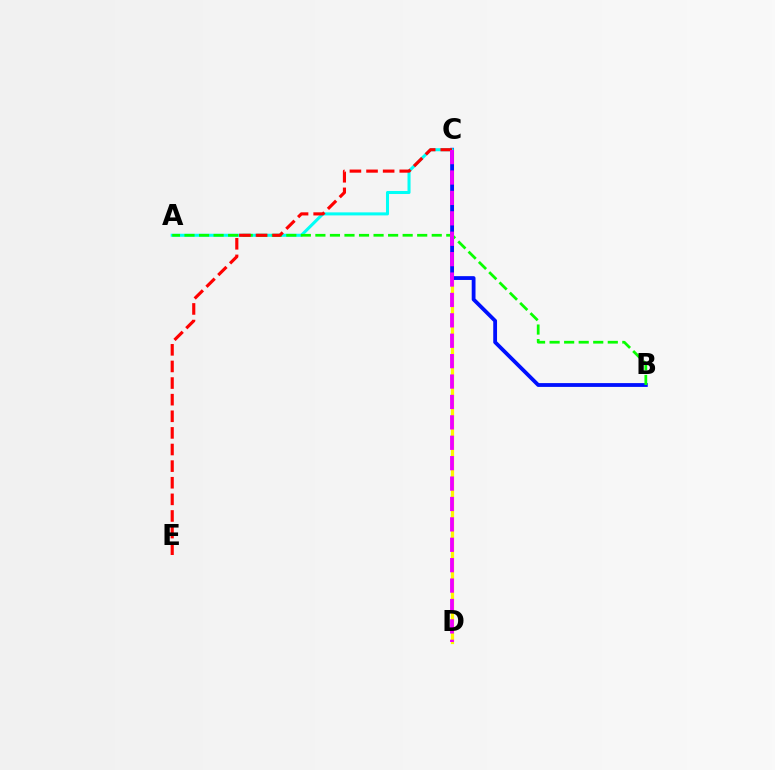{('C', 'D'): [{'color': '#fcf500', 'line_style': 'solid', 'thickness': 2.34}, {'color': '#ee00ff', 'line_style': 'dashed', 'thickness': 2.77}], ('B', 'C'): [{'color': '#0010ff', 'line_style': 'solid', 'thickness': 2.74}], ('A', 'C'): [{'color': '#00fff6', 'line_style': 'solid', 'thickness': 2.19}], ('A', 'B'): [{'color': '#08ff00', 'line_style': 'dashed', 'thickness': 1.98}], ('C', 'E'): [{'color': '#ff0000', 'line_style': 'dashed', 'thickness': 2.26}]}